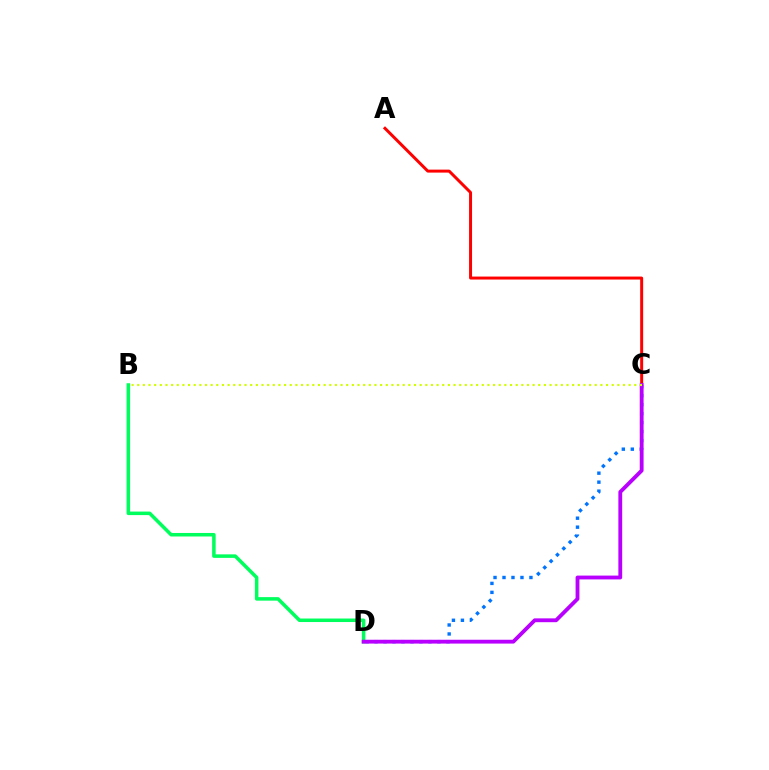{('A', 'C'): [{'color': '#ff0000', 'line_style': 'solid', 'thickness': 2.14}], ('C', 'D'): [{'color': '#0074ff', 'line_style': 'dotted', 'thickness': 2.44}, {'color': '#b900ff', 'line_style': 'solid', 'thickness': 2.76}], ('B', 'D'): [{'color': '#00ff5c', 'line_style': 'solid', 'thickness': 2.53}], ('B', 'C'): [{'color': '#d1ff00', 'line_style': 'dotted', 'thickness': 1.53}]}